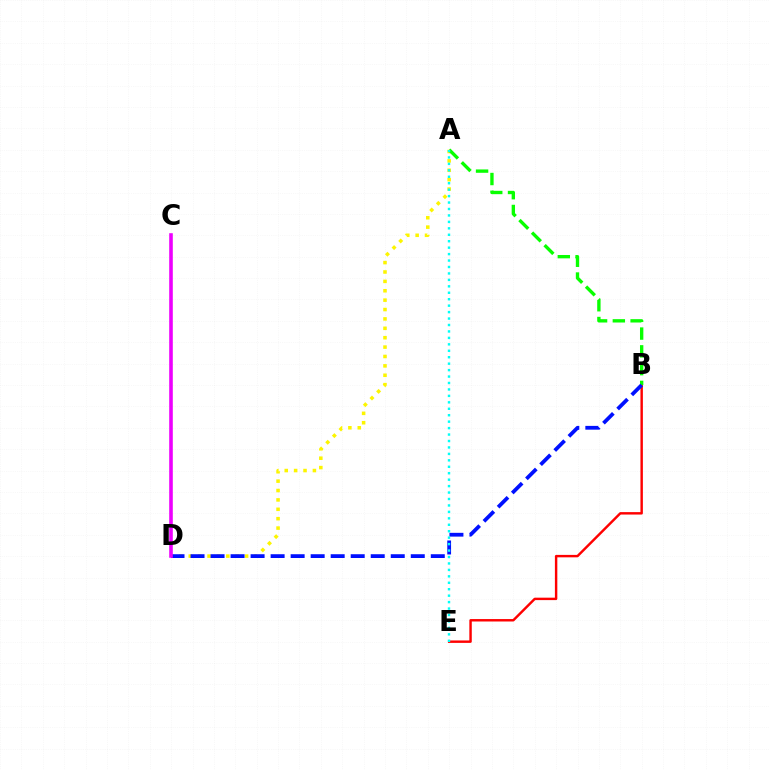{('B', 'E'): [{'color': '#ff0000', 'line_style': 'solid', 'thickness': 1.75}], ('A', 'D'): [{'color': '#fcf500', 'line_style': 'dotted', 'thickness': 2.55}], ('A', 'B'): [{'color': '#08ff00', 'line_style': 'dashed', 'thickness': 2.42}], ('B', 'D'): [{'color': '#0010ff', 'line_style': 'dashed', 'thickness': 2.72}], ('A', 'E'): [{'color': '#00fff6', 'line_style': 'dotted', 'thickness': 1.75}], ('C', 'D'): [{'color': '#ee00ff', 'line_style': 'solid', 'thickness': 2.59}]}